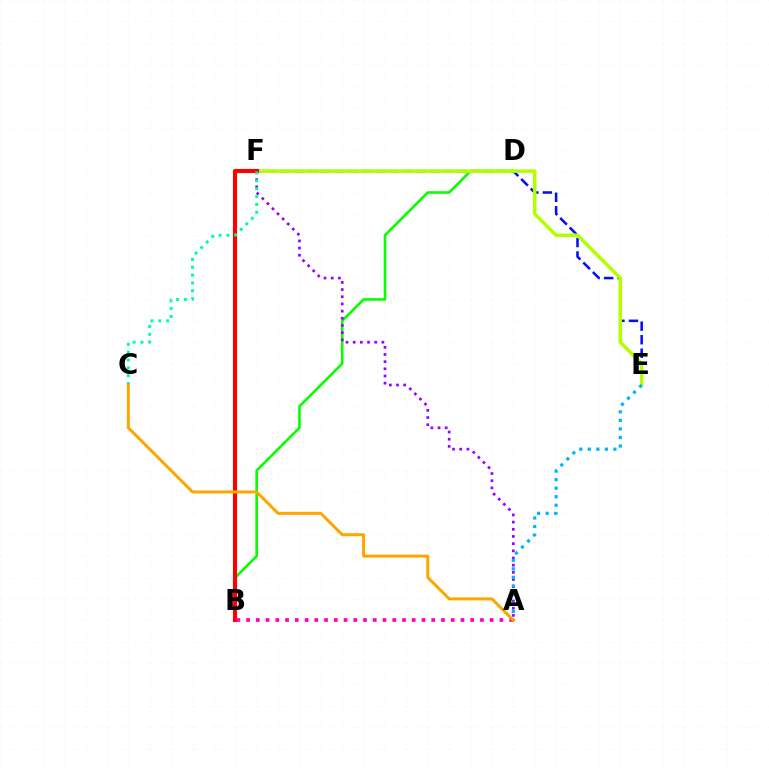{('E', 'F'): [{'color': '#0010ff', 'line_style': 'dashed', 'thickness': 1.84}, {'color': '#b3ff00', 'line_style': 'solid', 'thickness': 2.55}], ('B', 'D'): [{'color': '#08ff00', 'line_style': 'solid', 'thickness': 1.89}], ('B', 'F'): [{'color': '#ff0000', 'line_style': 'solid', 'thickness': 2.97}], ('A', 'F'): [{'color': '#9b00ff', 'line_style': 'dotted', 'thickness': 1.95}], ('A', 'B'): [{'color': '#ff00bd', 'line_style': 'dotted', 'thickness': 2.65}], ('A', 'E'): [{'color': '#00b5ff', 'line_style': 'dotted', 'thickness': 2.32}], ('C', 'F'): [{'color': '#00ff9d', 'line_style': 'dotted', 'thickness': 2.13}], ('A', 'C'): [{'color': '#ffa500', 'line_style': 'solid', 'thickness': 2.16}]}